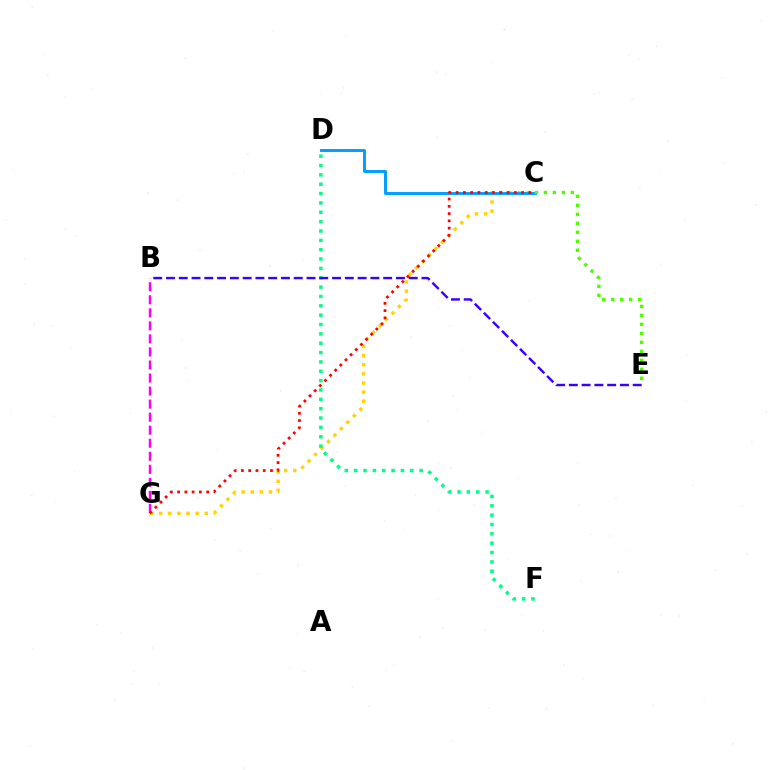{('C', 'G'): [{'color': '#ffd500', 'line_style': 'dotted', 'thickness': 2.48}, {'color': '#ff0000', 'line_style': 'dotted', 'thickness': 1.98}], ('D', 'F'): [{'color': '#00ff86', 'line_style': 'dotted', 'thickness': 2.54}], ('B', 'G'): [{'color': '#ff00ed', 'line_style': 'dashed', 'thickness': 1.77}], ('C', 'D'): [{'color': '#009eff', 'line_style': 'solid', 'thickness': 2.11}], ('C', 'E'): [{'color': '#4fff00', 'line_style': 'dotted', 'thickness': 2.44}], ('B', 'E'): [{'color': '#3700ff', 'line_style': 'dashed', 'thickness': 1.74}]}